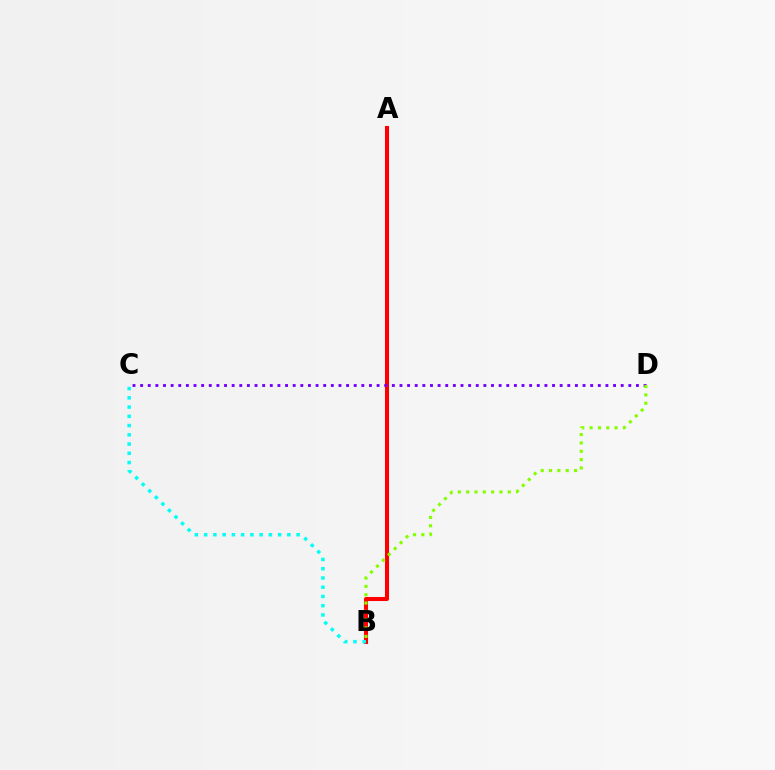{('A', 'B'): [{'color': '#ff0000', 'line_style': 'solid', 'thickness': 2.92}], ('B', 'C'): [{'color': '#00fff6', 'line_style': 'dotted', 'thickness': 2.51}], ('C', 'D'): [{'color': '#7200ff', 'line_style': 'dotted', 'thickness': 2.07}], ('B', 'D'): [{'color': '#84ff00', 'line_style': 'dotted', 'thickness': 2.26}]}